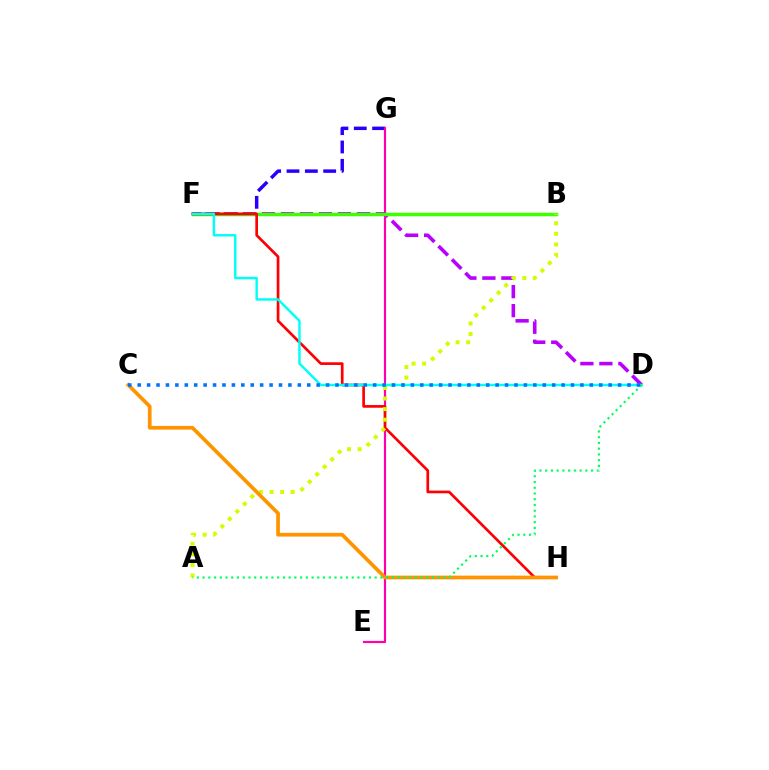{('F', 'G'): [{'color': '#2500ff', 'line_style': 'dashed', 'thickness': 2.49}], ('E', 'G'): [{'color': '#ff00ac', 'line_style': 'solid', 'thickness': 1.57}], ('D', 'F'): [{'color': '#b900ff', 'line_style': 'dashed', 'thickness': 2.58}, {'color': '#00fff6', 'line_style': 'solid', 'thickness': 1.75}], ('B', 'F'): [{'color': '#3dff00', 'line_style': 'solid', 'thickness': 2.51}], ('F', 'H'): [{'color': '#ff0000', 'line_style': 'solid', 'thickness': 1.94}], ('A', 'B'): [{'color': '#d1ff00', 'line_style': 'dotted', 'thickness': 2.87}], ('C', 'H'): [{'color': '#ff9400', 'line_style': 'solid', 'thickness': 2.67}], ('A', 'D'): [{'color': '#00ff5c', 'line_style': 'dotted', 'thickness': 1.56}], ('C', 'D'): [{'color': '#0074ff', 'line_style': 'dotted', 'thickness': 2.56}]}